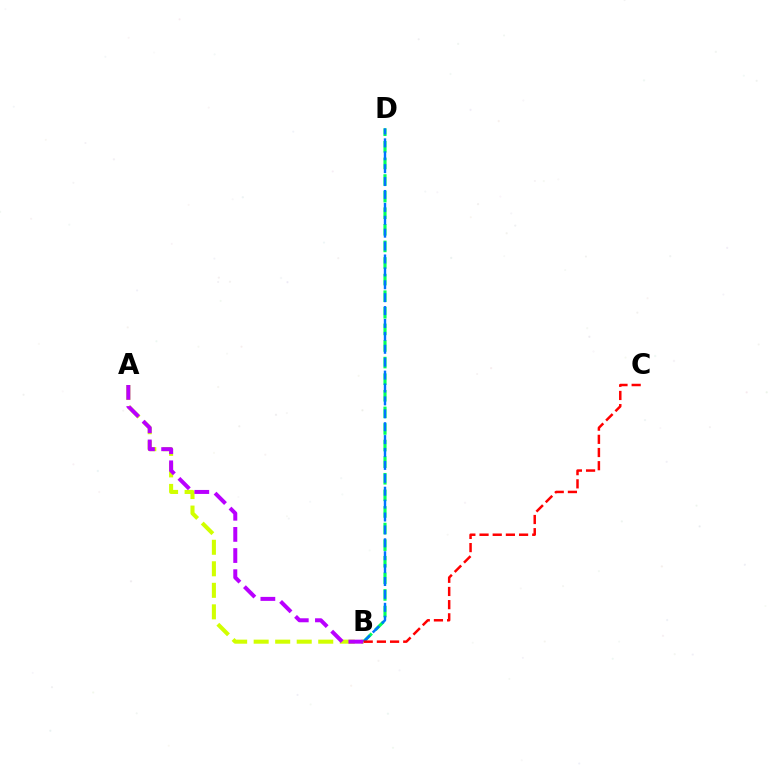{('A', 'B'): [{'color': '#d1ff00', 'line_style': 'dashed', 'thickness': 2.92}, {'color': '#b900ff', 'line_style': 'dashed', 'thickness': 2.87}], ('B', 'D'): [{'color': '#00ff5c', 'line_style': 'dashed', 'thickness': 2.25}, {'color': '#0074ff', 'line_style': 'dashed', 'thickness': 1.75}], ('B', 'C'): [{'color': '#ff0000', 'line_style': 'dashed', 'thickness': 1.79}]}